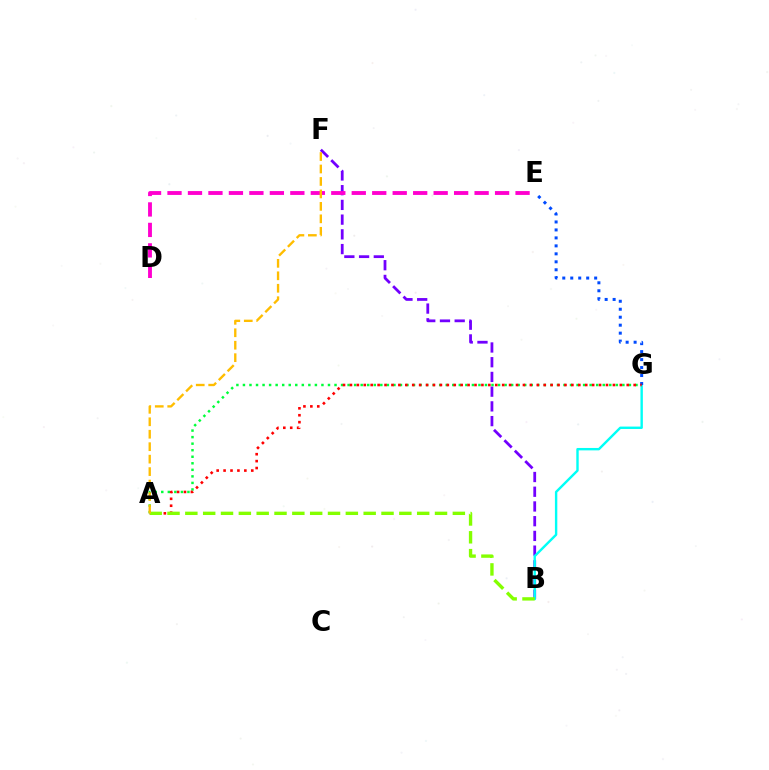{('B', 'F'): [{'color': '#7200ff', 'line_style': 'dashed', 'thickness': 2.0}], ('B', 'G'): [{'color': '#00fff6', 'line_style': 'solid', 'thickness': 1.73}], ('E', 'G'): [{'color': '#004bff', 'line_style': 'dotted', 'thickness': 2.17}], ('A', 'G'): [{'color': '#00ff39', 'line_style': 'dotted', 'thickness': 1.78}, {'color': '#ff0000', 'line_style': 'dotted', 'thickness': 1.88}], ('A', 'B'): [{'color': '#84ff00', 'line_style': 'dashed', 'thickness': 2.42}], ('D', 'E'): [{'color': '#ff00cf', 'line_style': 'dashed', 'thickness': 2.78}], ('A', 'F'): [{'color': '#ffbd00', 'line_style': 'dashed', 'thickness': 1.69}]}